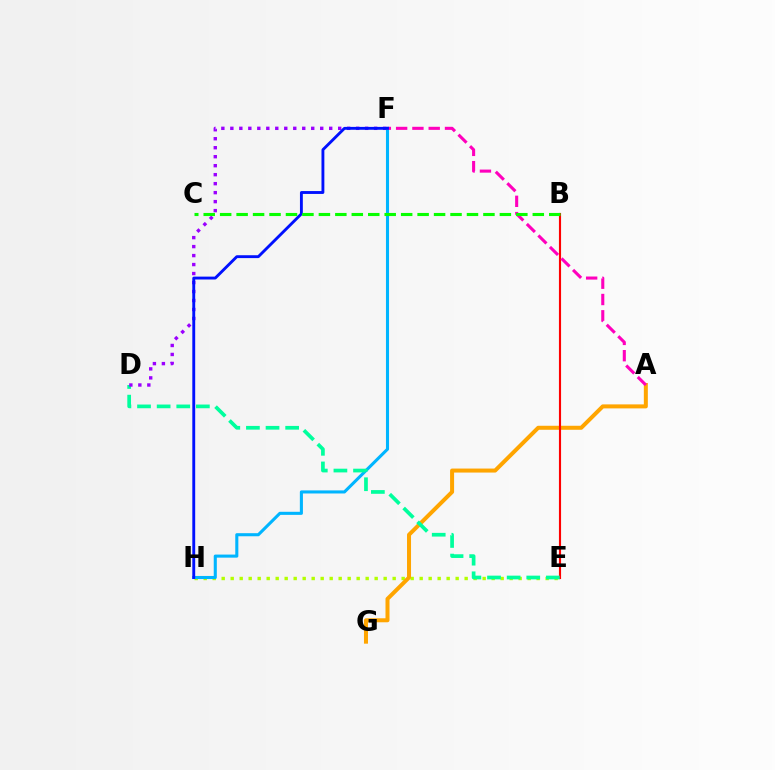{('E', 'H'): [{'color': '#b3ff00', 'line_style': 'dotted', 'thickness': 2.44}], ('F', 'H'): [{'color': '#00b5ff', 'line_style': 'solid', 'thickness': 2.21}, {'color': '#0010ff', 'line_style': 'solid', 'thickness': 2.07}], ('A', 'G'): [{'color': '#ffa500', 'line_style': 'solid', 'thickness': 2.88}], ('B', 'E'): [{'color': '#ff0000', 'line_style': 'solid', 'thickness': 1.53}], ('D', 'E'): [{'color': '#00ff9d', 'line_style': 'dashed', 'thickness': 2.67}], ('A', 'F'): [{'color': '#ff00bd', 'line_style': 'dashed', 'thickness': 2.21}], ('D', 'F'): [{'color': '#9b00ff', 'line_style': 'dotted', 'thickness': 2.44}], ('B', 'C'): [{'color': '#08ff00', 'line_style': 'dashed', 'thickness': 2.24}]}